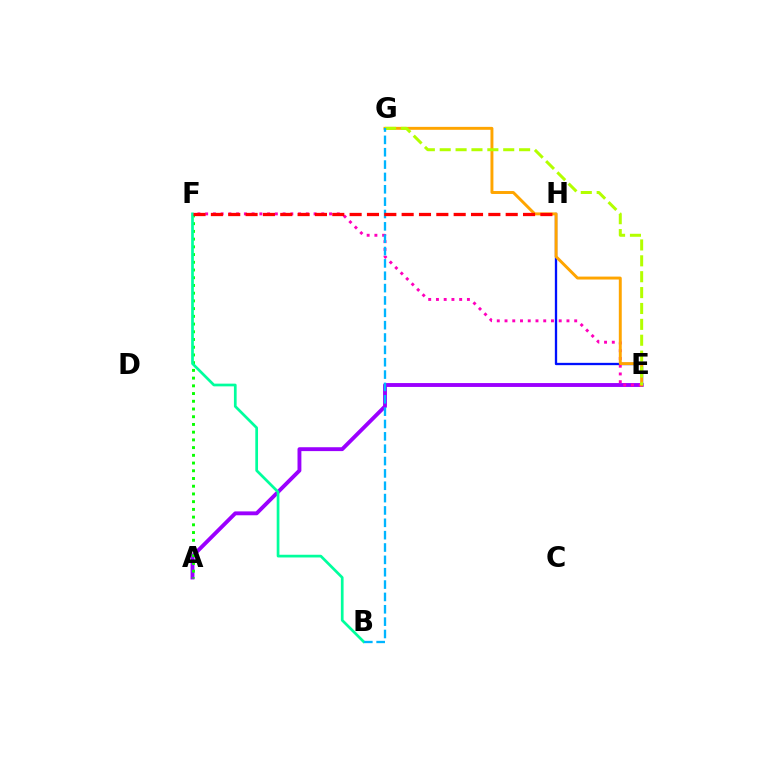{('A', 'E'): [{'color': '#9b00ff', 'line_style': 'solid', 'thickness': 2.79}], ('E', 'H'): [{'color': '#0010ff', 'line_style': 'solid', 'thickness': 1.67}], ('E', 'F'): [{'color': '#ff00bd', 'line_style': 'dotted', 'thickness': 2.1}], ('A', 'F'): [{'color': '#08ff00', 'line_style': 'dotted', 'thickness': 2.1}], ('E', 'G'): [{'color': '#ffa500', 'line_style': 'solid', 'thickness': 2.11}, {'color': '#b3ff00', 'line_style': 'dashed', 'thickness': 2.16}], ('B', 'F'): [{'color': '#00ff9d', 'line_style': 'solid', 'thickness': 1.95}], ('B', 'G'): [{'color': '#00b5ff', 'line_style': 'dashed', 'thickness': 1.68}], ('F', 'H'): [{'color': '#ff0000', 'line_style': 'dashed', 'thickness': 2.36}]}